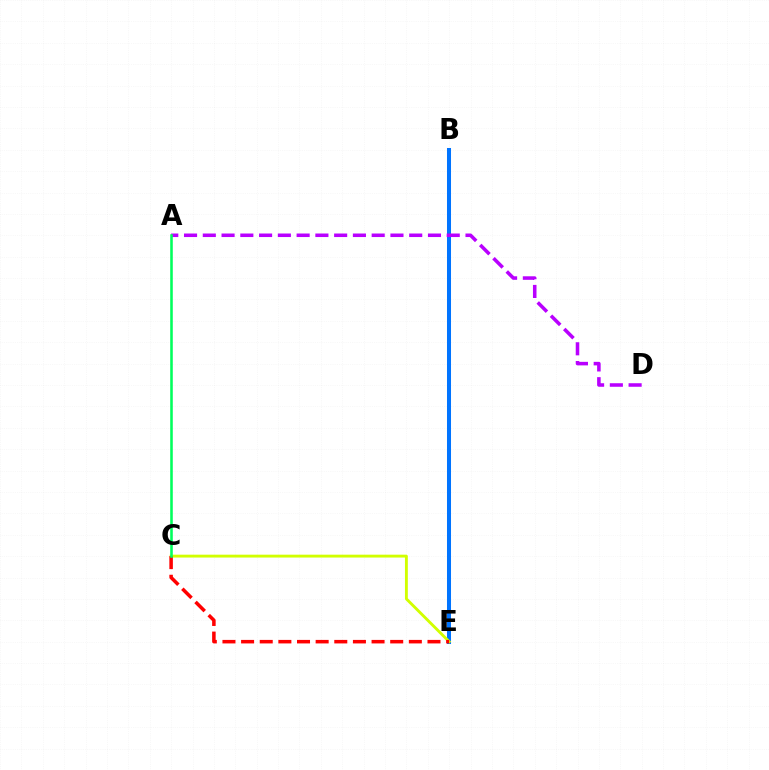{('B', 'E'): [{'color': '#0074ff', 'line_style': 'solid', 'thickness': 2.89}], ('C', 'E'): [{'color': '#d1ff00', 'line_style': 'solid', 'thickness': 2.06}, {'color': '#ff0000', 'line_style': 'dashed', 'thickness': 2.53}], ('A', 'D'): [{'color': '#b900ff', 'line_style': 'dashed', 'thickness': 2.55}], ('A', 'C'): [{'color': '#00ff5c', 'line_style': 'solid', 'thickness': 1.85}]}